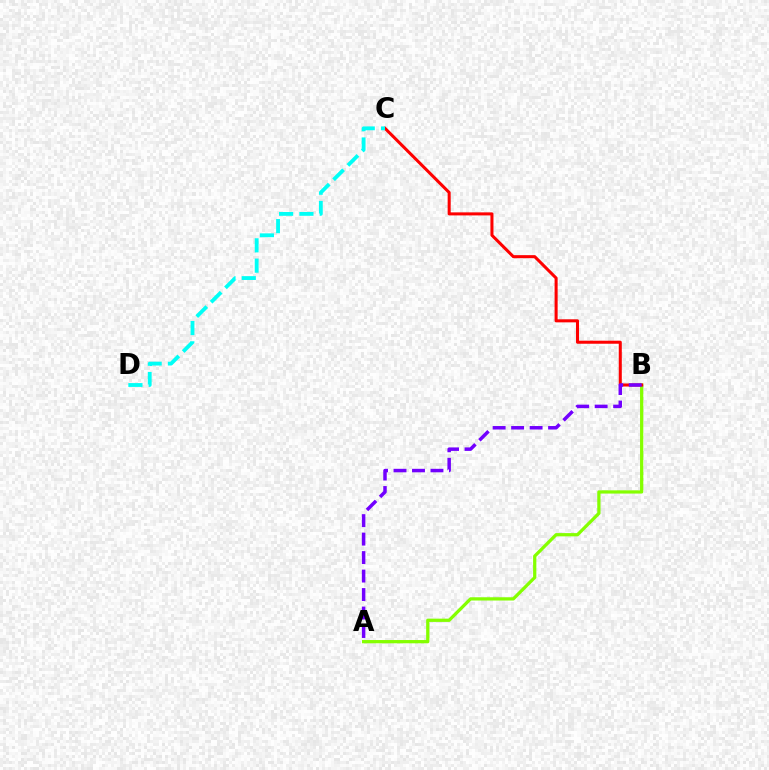{('A', 'B'): [{'color': '#84ff00', 'line_style': 'solid', 'thickness': 2.34}, {'color': '#7200ff', 'line_style': 'dashed', 'thickness': 2.51}], ('B', 'C'): [{'color': '#ff0000', 'line_style': 'solid', 'thickness': 2.19}], ('C', 'D'): [{'color': '#00fff6', 'line_style': 'dashed', 'thickness': 2.76}]}